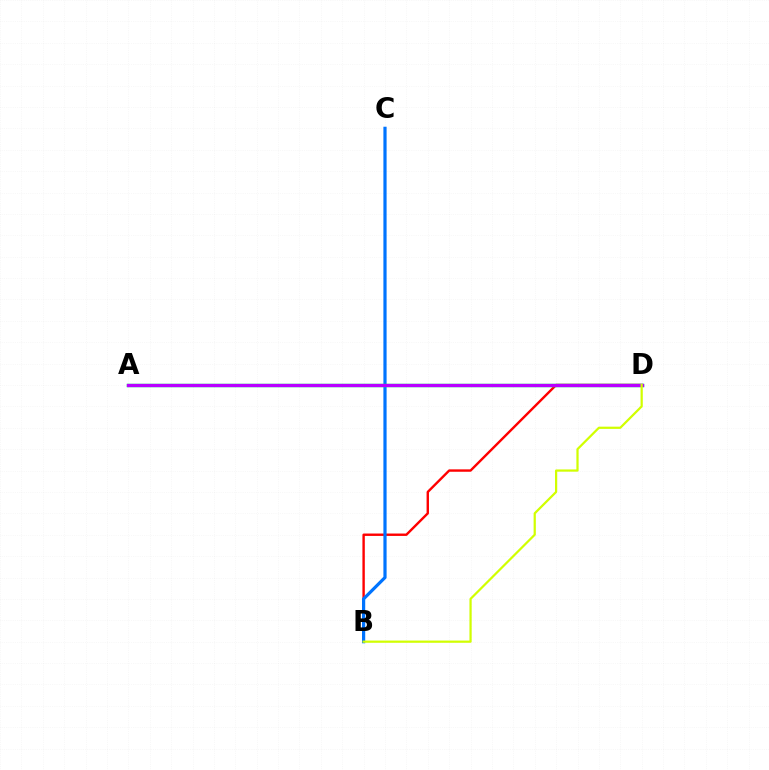{('B', 'D'): [{'color': '#ff0000', 'line_style': 'solid', 'thickness': 1.73}, {'color': '#d1ff00', 'line_style': 'solid', 'thickness': 1.6}], ('B', 'C'): [{'color': '#0074ff', 'line_style': 'solid', 'thickness': 2.31}], ('A', 'D'): [{'color': '#00ff5c', 'line_style': 'solid', 'thickness': 2.5}, {'color': '#b900ff', 'line_style': 'solid', 'thickness': 2.35}]}